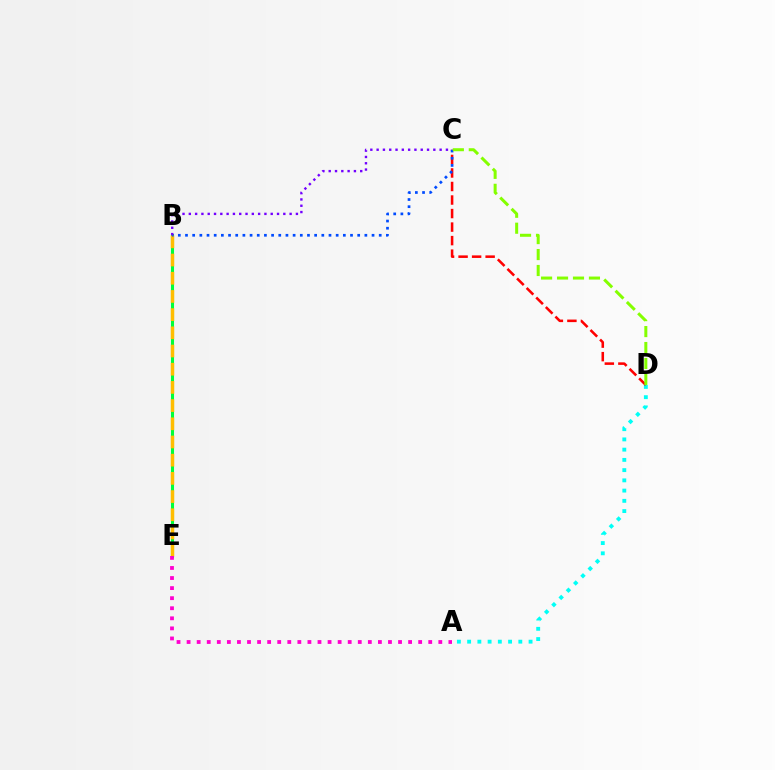{('B', 'E'): [{'color': '#00ff39', 'line_style': 'solid', 'thickness': 2.21}, {'color': '#ffbd00', 'line_style': 'dashed', 'thickness': 2.47}], ('A', 'D'): [{'color': '#00fff6', 'line_style': 'dotted', 'thickness': 2.78}], ('C', 'D'): [{'color': '#ff0000', 'line_style': 'dashed', 'thickness': 1.84}, {'color': '#84ff00', 'line_style': 'dashed', 'thickness': 2.17}], ('A', 'E'): [{'color': '#ff00cf', 'line_style': 'dotted', 'thickness': 2.74}], ('B', 'C'): [{'color': '#004bff', 'line_style': 'dotted', 'thickness': 1.95}, {'color': '#7200ff', 'line_style': 'dotted', 'thickness': 1.71}]}